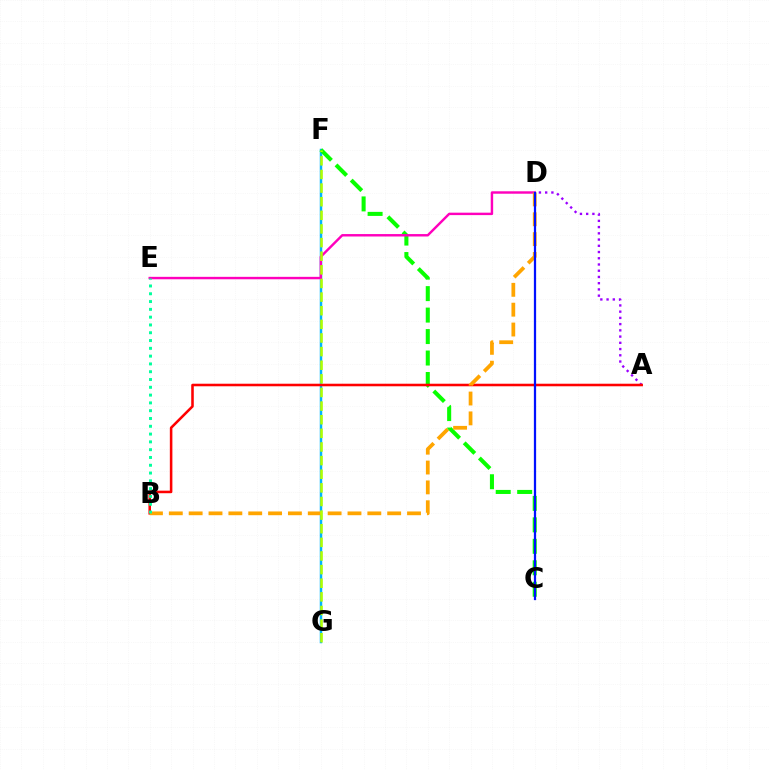{('F', 'G'): [{'color': '#00b5ff', 'line_style': 'solid', 'thickness': 1.79}, {'color': '#b3ff00', 'line_style': 'dashed', 'thickness': 1.85}], ('A', 'D'): [{'color': '#9b00ff', 'line_style': 'dotted', 'thickness': 1.69}], ('C', 'F'): [{'color': '#08ff00', 'line_style': 'dashed', 'thickness': 2.92}], ('D', 'E'): [{'color': '#ff00bd', 'line_style': 'solid', 'thickness': 1.75}], ('A', 'B'): [{'color': '#ff0000', 'line_style': 'solid', 'thickness': 1.84}], ('B', 'D'): [{'color': '#ffa500', 'line_style': 'dashed', 'thickness': 2.7}], ('B', 'E'): [{'color': '#00ff9d', 'line_style': 'dotted', 'thickness': 2.12}], ('C', 'D'): [{'color': '#0010ff', 'line_style': 'solid', 'thickness': 1.62}]}